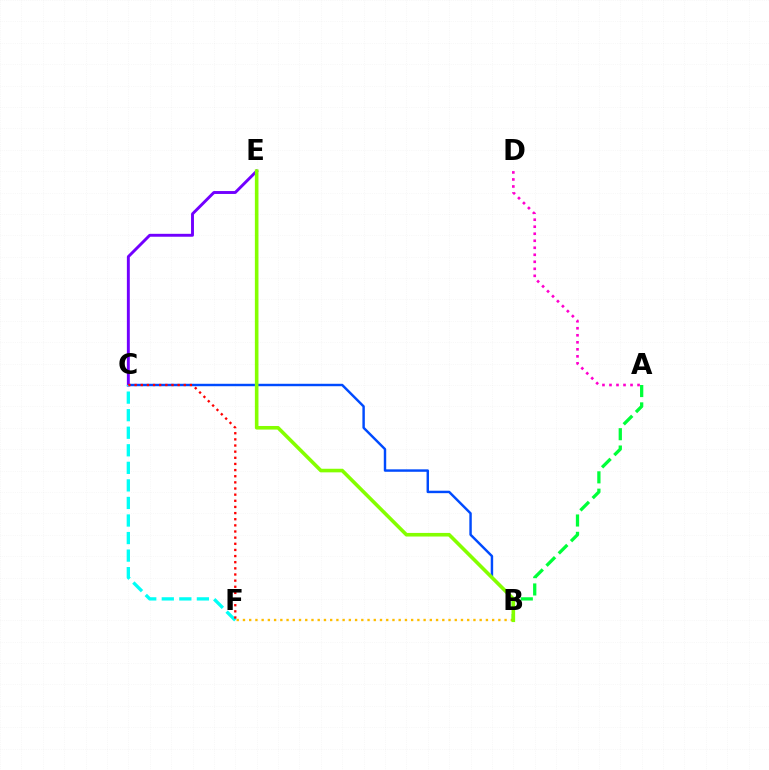{('B', 'C'): [{'color': '#004bff', 'line_style': 'solid', 'thickness': 1.76}], ('B', 'F'): [{'color': '#ffbd00', 'line_style': 'dotted', 'thickness': 1.69}], ('A', 'B'): [{'color': '#00ff39', 'line_style': 'dashed', 'thickness': 2.36}], ('C', 'E'): [{'color': '#7200ff', 'line_style': 'solid', 'thickness': 2.1}], ('C', 'F'): [{'color': '#00fff6', 'line_style': 'dashed', 'thickness': 2.38}, {'color': '#ff0000', 'line_style': 'dotted', 'thickness': 1.67}], ('B', 'E'): [{'color': '#84ff00', 'line_style': 'solid', 'thickness': 2.59}], ('A', 'D'): [{'color': '#ff00cf', 'line_style': 'dotted', 'thickness': 1.91}]}